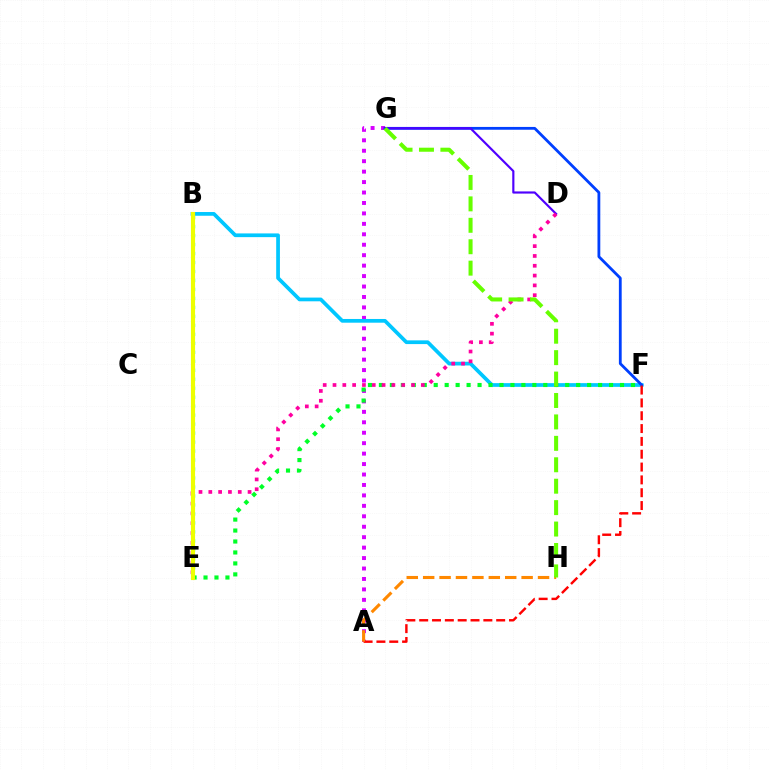{('A', 'G'): [{'color': '#d600ff', 'line_style': 'dotted', 'thickness': 2.84}], ('B', 'F'): [{'color': '#00c7ff', 'line_style': 'solid', 'thickness': 2.68}], ('F', 'G'): [{'color': '#003fff', 'line_style': 'solid', 'thickness': 2.02}], ('D', 'G'): [{'color': '#4f00ff', 'line_style': 'solid', 'thickness': 1.56}], ('B', 'E'): [{'color': '#00ffaf', 'line_style': 'dotted', 'thickness': 2.44}, {'color': '#eeff00', 'line_style': 'solid', 'thickness': 2.97}], ('A', 'F'): [{'color': '#ff0000', 'line_style': 'dashed', 'thickness': 1.74}], ('E', 'F'): [{'color': '#00ff27', 'line_style': 'dotted', 'thickness': 2.98}], ('D', 'E'): [{'color': '#ff00a0', 'line_style': 'dotted', 'thickness': 2.67}], ('A', 'H'): [{'color': '#ff8800', 'line_style': 'dashed', 'thickness': 2.23}], ('G', 'H'): [{'color': '#66ff00', 'line_style': 'dashed', 'thickness': 2.91}]}